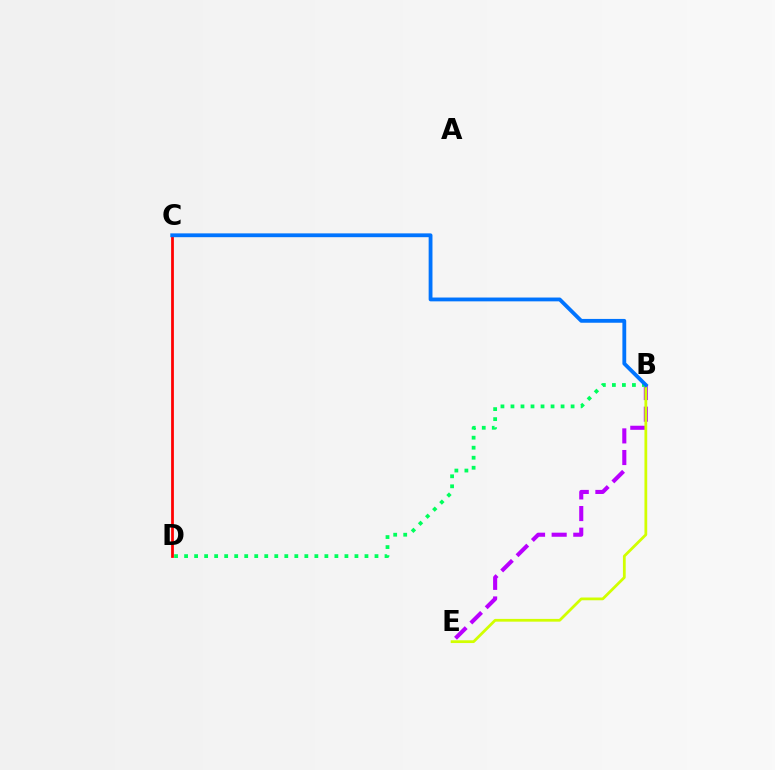{('B', 'E'): [{'color': '#b900ff', 'line_style': 'dashed', 'thickness': 2.94}, {'color': '#d1ff00', 'line_style': 'solid', 'thickness': 1.99}], ('B', 'D'): [{'color': '#00ff5c', 'line_style': 'dotted', 'thickness': 2.72}], ('C', 'D'): [{'color': '#ff0000', 'line_style': 'solid', 'thickness': 1.99}], ('B', 'C'): [{'color': '#0074ff', 'line_style': 'solid', 'thickness': 2.75}]}